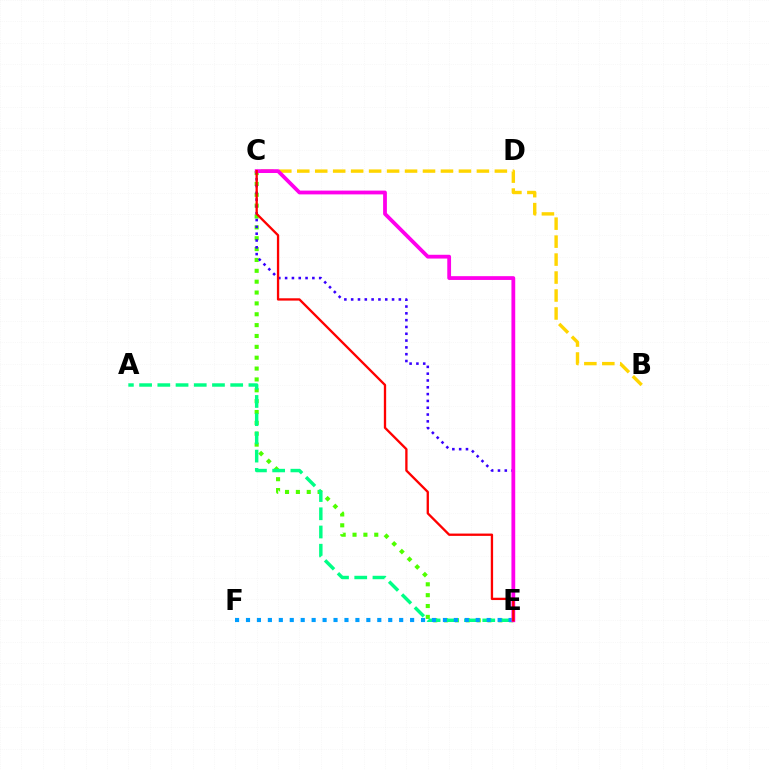{('B', 'C'): [{'color': '#ffd500', 'line_style': 'dashed', 'thickness': 2.44}], ('C', 'E'): [{'color': '#4fff00', 'line_style': 'dotted', 'thickness': 2.95}, {'color': '#3700ff', 'line_style': 'dotted', 'thickness': 1.85}, {'color': '#ff00ed', 'line_style': 'solid', 'thickness': 2.72}, {'color': '#ff0000', 'line_style': 'solid', 'thickness': 1.67}], ('A', 'E'): [{'color': '#00ff86', 'line_style': 'dashed', 'thickness': 2.47}], ('E', 'F'): [{'color': '#009eff', 'line_style': 'dotted', 'thickness': 2.97}]}